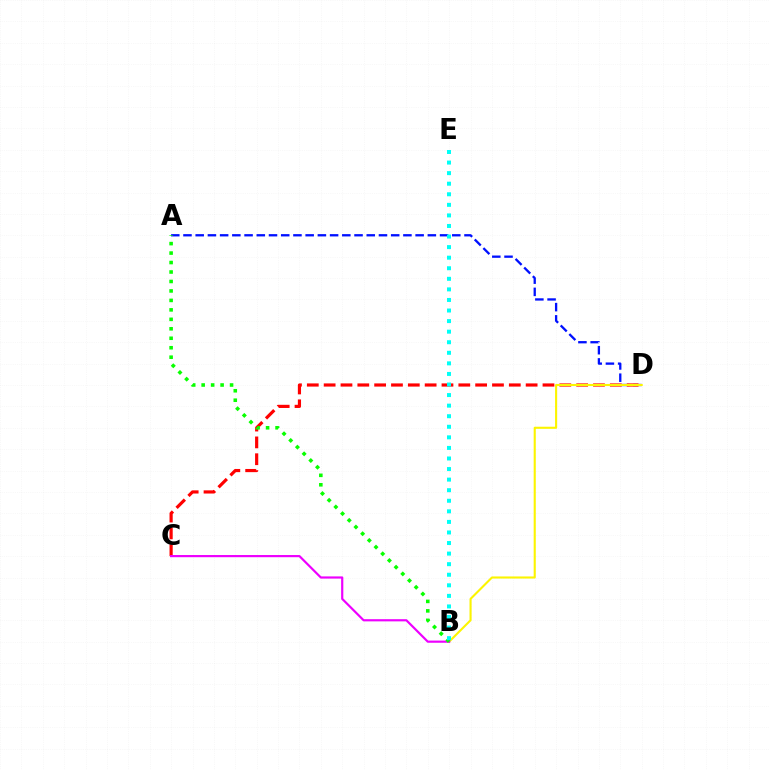{('A', 'D'): [{'color': '#0010ff', 'line_style': 'dashed', 'thickness': 1.66}], ('C', 'D'): [{'color': '#ff0000', 'line_style': 'dashed', 'thickness': 2.29}], ('B', 'D'): [{'color': '#fcf500', 'line_style': 'solid', 'thickness': 1.51}], ('B', 'C'): [{'color': '#ee00ff', 'line_style': 'solid', 'thickness': 1.57}], ('A', 'B'): [{'color': '#08ff00', 'line_style': 'dotted', 'thickness': 2.57}], ('B', 'E'): [{'color': '#00fff6', 'line_style': 'dotted', 'thickness': 2.87}]}